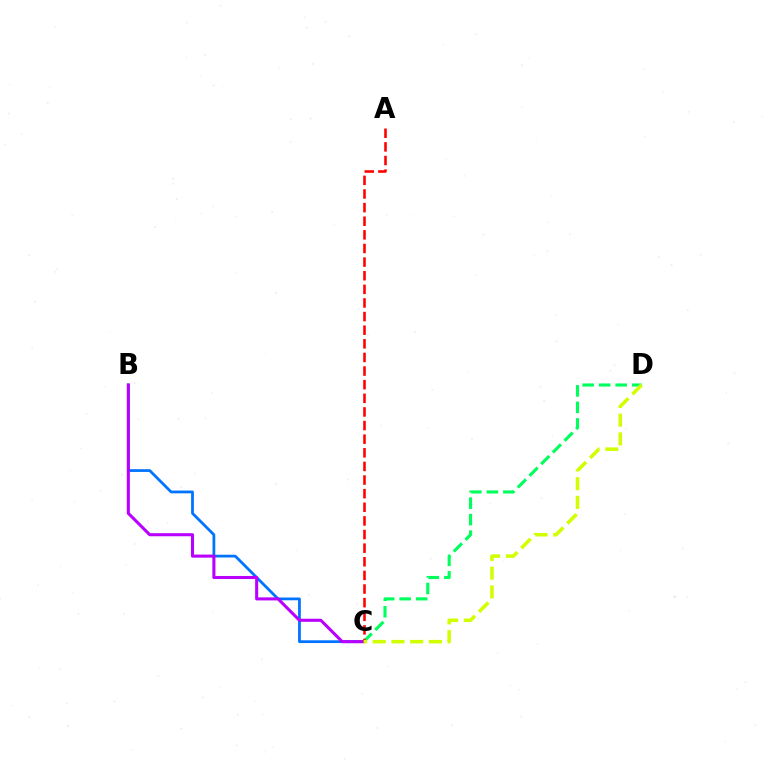{('C', 'D'): [{'color': '#00ff5c', 'line_style': 'dashed', 'thickness': 2.24}, {'color': '#d1ff00', 'line_style': 'dashed', 'thickness': 2.55}], ('B', 'C'): [{'color': '#0074ff', 'line_style': 'solid', 'thickness': 2.0}, {'color': '#b900ff', 'line_style': 'solid', 'thickness': 2.2}], ('A', 'C'): [{'color': '#ff0000', 'line_style': 'dashed', 'thickness': 1.85}]}